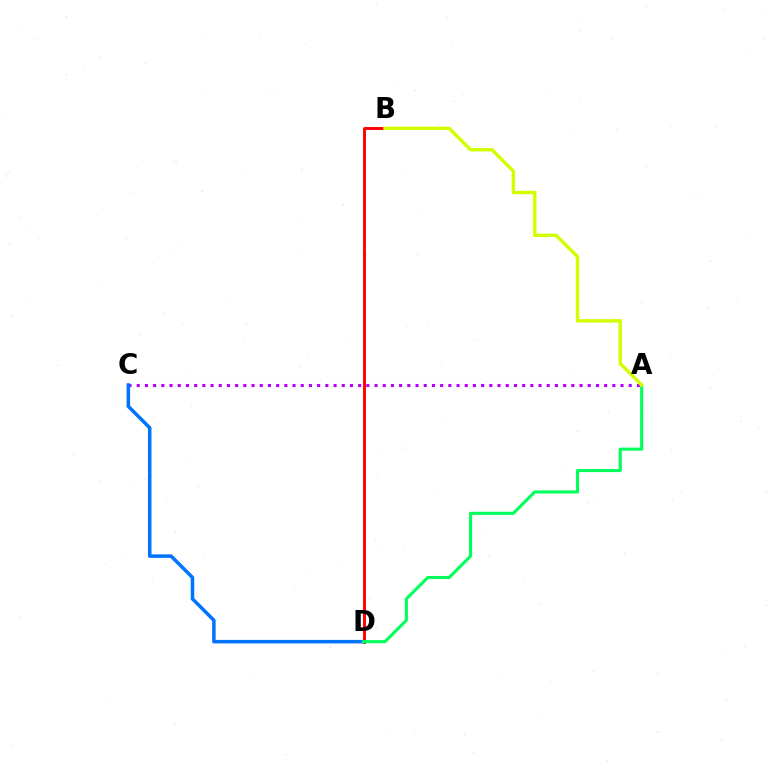{('B', 'D'): [{'color': '#ff0000', 'line_style': 'solid', 'thickness': 2.1}], ('A', 'C'): [{'color': '#b900ff', 'line_style': 'dotted', 'thickness': 2.23}], ('C', 'D'): [{'color': '#0074ff', 'line_style': 'solid', 'thickness': 2.53}], ('A', 'D'): [{'color': '#00ff5c', 'line_style': 'solid', 'thickness': 2.22}], ('A', 'B'): [{'color': '#d1ff00', 'line_style': 'solid', 'thickness': 2.46}]}